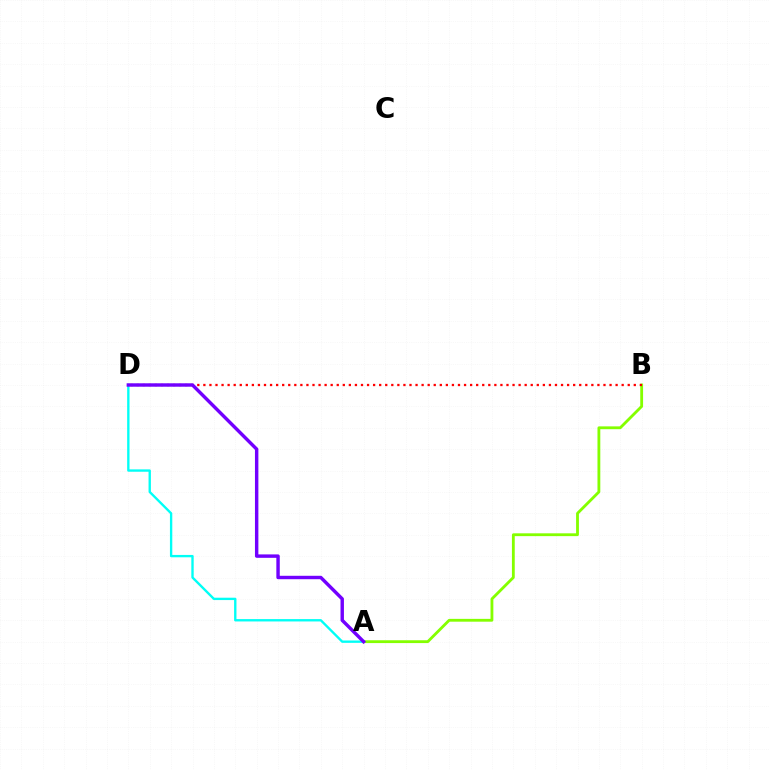{('A', 'B'): [{'color': '#84ff00', 'line_style': 'solid', 'thickness': 2.03}], ('B', 'D'): [{'color': '#ff0000', 'line_style': 'dotted', 'thickness': 1.65}], ('A', 'D'): [{'color': '#00fff6', 'line_style': 'solid', 'thickness': 1.7}, {'color': '#7200ff', 'line_style': 'solid', 'thickness': 2.47}]}